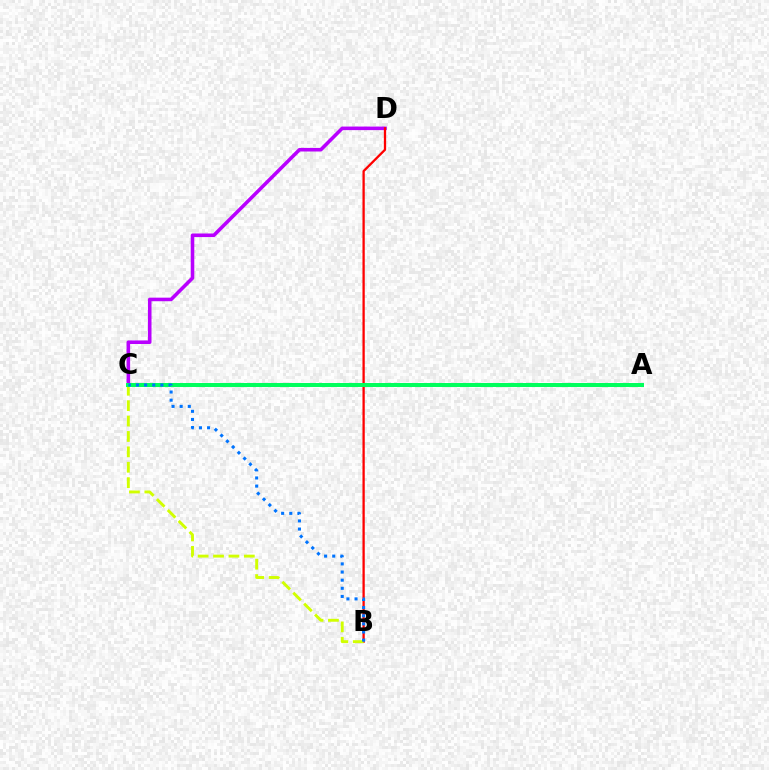{('C', 'D'): [{'color': '#b900ff', 'line_style': 'solid', 'thickness': 2.57}], ('B', 'D'): [{'color': '#ff0000', 'line_style': 'solid', 'thickness': 1.65}], ('B', 'C'): [{'color': '#d1ff00', 'line_style': 'dashed', 'thickness': 2.09}, {'color': '#0074ff', 'line_style': 'dotted', 'thickness': 2.21}], ('A', 'C'): [{'color': '#00ff5c', 'line_style': 'solid', 'thickness': 2.86}]}